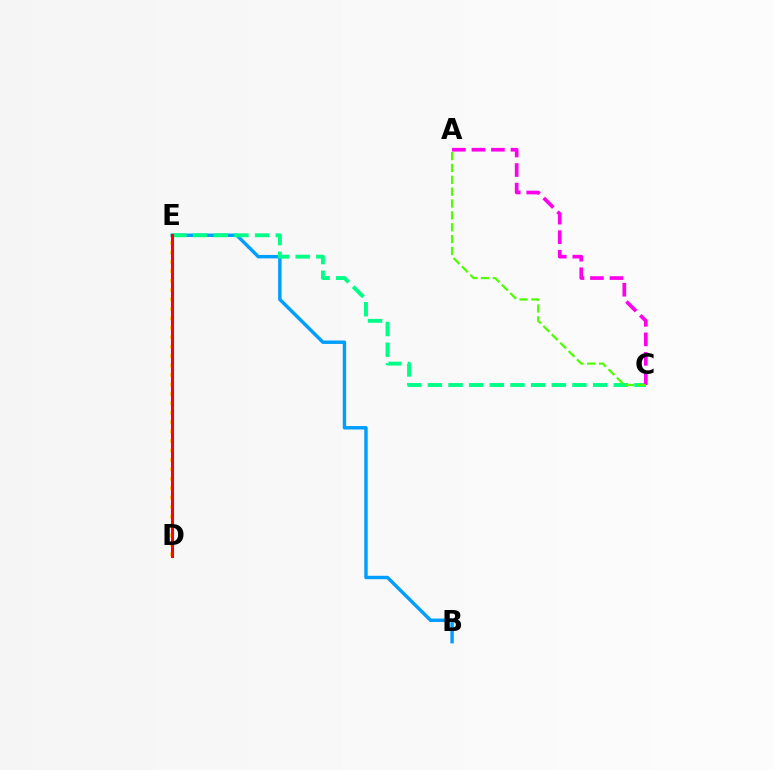{('D', 'E'): [{'color': '#3700ff', 'line_style': 'dashed', 'thickness': 2.07}, {'color': '#ffd500', 'line_style': 'dotted', 'thickness': 2.56}, {'color': '#ff0000', 'line_style': 'solid', 'thickness': 2.21}], ('B', 'E'): [{'color': '#009eff', 'line_style': 'solid', 'thickness': 2.48}], ('C', 'E'): [{'color': '#00ff86', 'line_style': 'dashed', 'thickness': 2.81}], ('A', 'C'): [{'color': '#ff00ed', 'line_style': 'dashed', 'thickness': 2.65}, {'color': '#4fff00', 'line_style': 'dashed', 'thickness': 1.61}]}